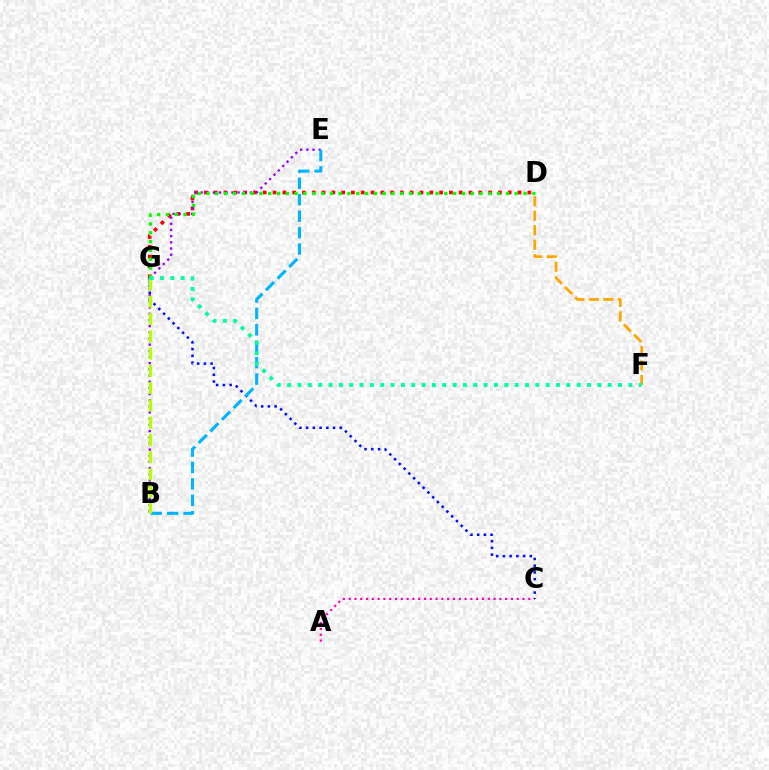{('D', 'G'): [{'color': '#ff0000', 'line_style': 'dotted', 'thickness': 2.66}, {'color': '#08ff00', 'line_style': 'dotted', 'thickness': 2.39}], ('A', 'C'): [{'color': '#ff00bd', 'line_style': 'dotted', 'thickness': 1.57}], ('C', 'G'): [{'color': '#0010ff', 'line_style': 'dotted', 'thickness': 1.83}], ('B', 'E'): [{'color': '#9b00ff', 'line_style': 'dotted', 'thickness': 1.68}, {'color': '#00b5ff', 'line_style': 'dashed', 'thickness': 2.23}], ('B', 'G'): [{'color': '#b3ff00', 'line_style': 'dashed', 'thickness': 2.34}], ('D', 'F'): [{'color': '#ffa500', 'line_style': 'dashed', 'thickness': 1.97}], ('F', 'G'): [{'color': '#00ff9d', 'line_style': 'dotted', 'thickness': 2.81}]}